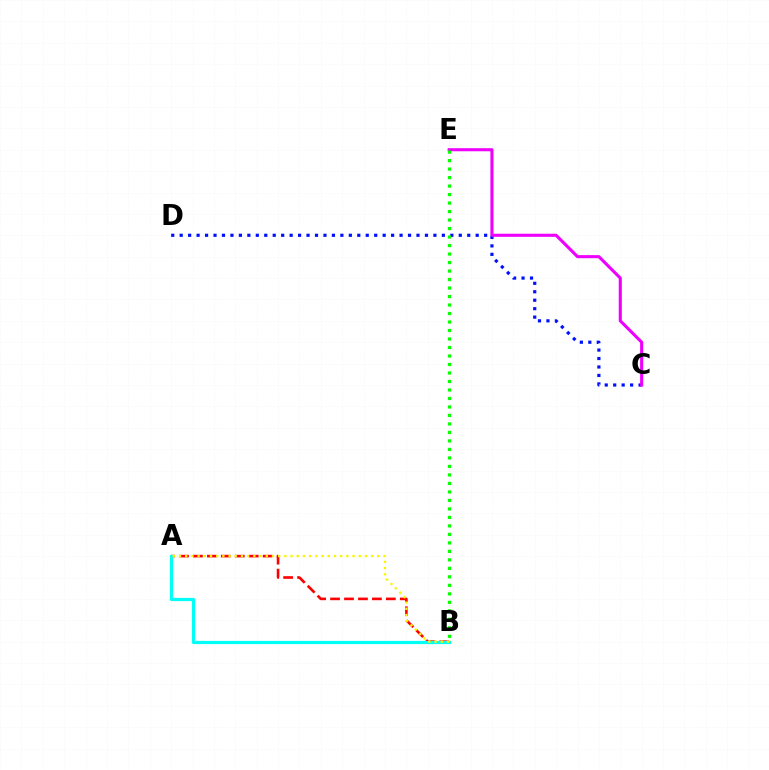{('C', 'D'): [{'color': '#0010ff', 'line_style': 'dotted', 'thickness': 2.3}], ('A', 'B'): [{'color': '#ff0000', 'line_style': 'dashed', 'thickness': 1.89}, {'color': '#00fff6', 'line_style': 'solid', 'thickness': 2.32}, {'color': '#fcf500', 'line_style': 'dotted', 'thickness': 1.68}], ('C', 'E'): [{'color': '#ee00ff', 'line_style': 'solid', 'thickness': 2.23}], ('B', 'E'): [{'color': '#08ff00', 'line_style': 'dotted', 'thickness': 2.31}]}